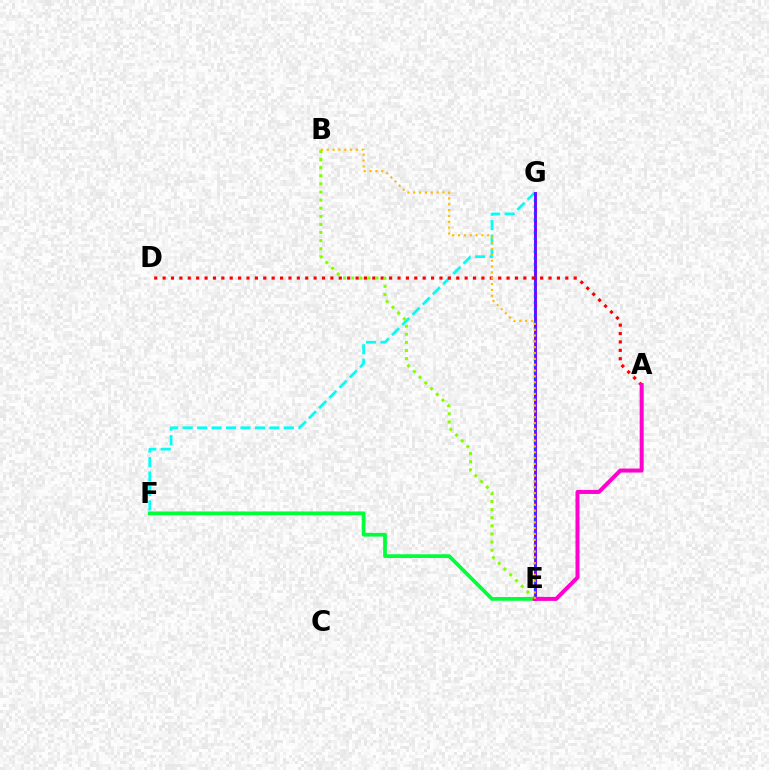{('F', 'G'): [{'color': '#00fff6', 'line_style': 'dashed', 'thickness': 1.96}], ('E', 'F'): [{'color': '#00ff39', 'line_style': 'solid', 'thickness': 2.68}], ('E', 'G'): [{'color': '#7200ff', 'line_style': 'solid', 'thickness': 2.07}, {'color': '#004bff', 'line_style': 'dotted', 'thickness': 1.73}], ('A', 'D'): [{'color': '#ff0000', 'line_style': 'dotted', 'thickness': 2.28}], ('B', 'E'): [{'color': '#84ff00', 'line_style': 'dotted', 'thickness': 2.2}, {'color': '#ffbd00', 'line_style': 'dotted', 'thickness': 1.59}], ('A', 'E'): [{'color': '#ff00cf', 'line_style': 'solid', 'thickness': 2.88}]}